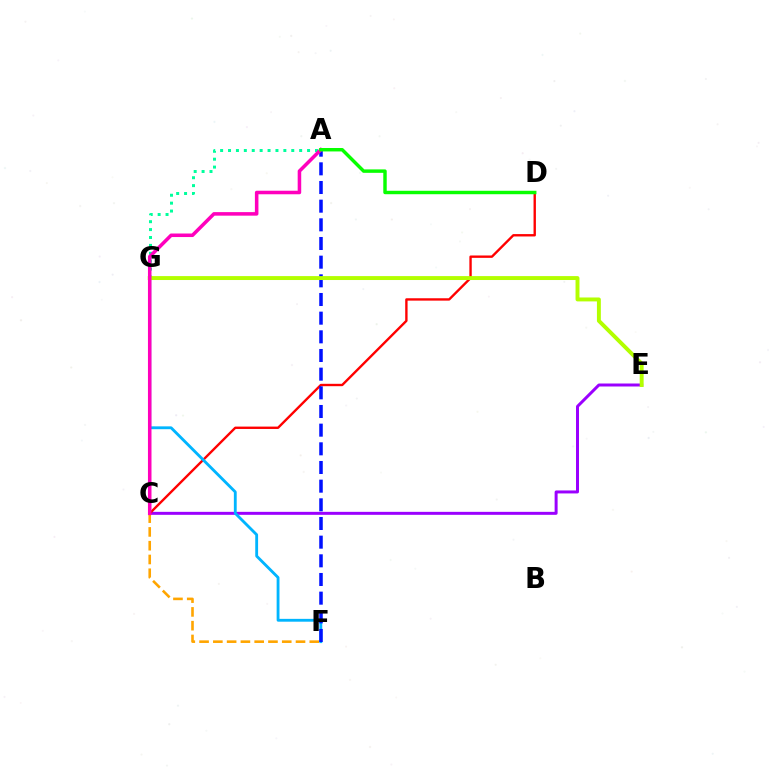{('C', 'E'): [{'color': '#9b00ff', 'line_style': 'solid', 'thickness': 2.15}], ('C', 'D'): [{'color': '#ff0000', 'line_style': 'solid', 'thickness': 1.71}], ('A', 'G'): [{'color': '#00ff9d', 'line_style': 'dotted', 'thickness': 2.15}], ('C', 'F'): [{'color': '#ffa500', 'line_style': 'dashed', 'thickness': 1.87}], ('F', 'G'): [{'color': '#00b5ff', 'line_style': 'solid', 'thickness': 2.04}], ('A', 'F'): [{'color': '#0010ff', 'line_style': 'dashed', 'thickness': 2.54}], ('E', 'G'): [{'color': '#b3ff00', 'line_style': 'solid', 'thickness': 2.83}], ('A', 'C'): [{'color': '#ff00bd', 'line_style': 'solid', 'thickness': 2.55}], ('A', 'D'): [{'color': '#08ff00', 'line_style': 'solid', 'thickness': 2.48}]}